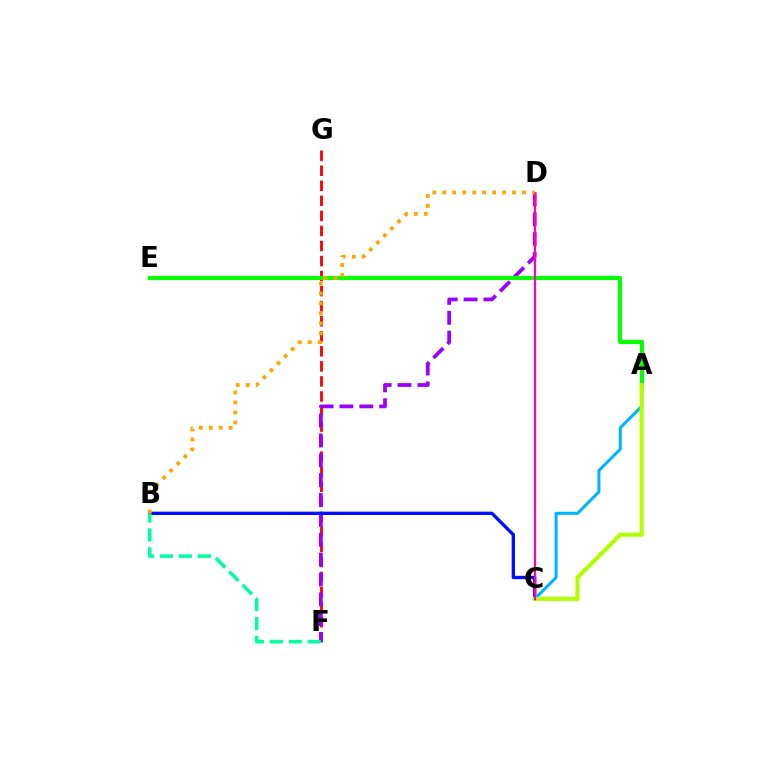{('F', 'G'): [{'color': '#ff0000', 'line_style': 'dashed', 'thickness': 2.04}], ('D', 'F'): [{'color': '#9b00ff', 'line_style': 'dashed', 'thickness': 2.7}], ('A', 'E'): [{'color': '#08ff00', 'line_style': 'solid', 'thickness': 2.98}], ('B', 'C'): [{'color': '#0010ff', 'line_style': 'solid', 'thickness': 2.43}], ('A', 'C'): [{'color': '#00b5ff', 'line_style': 'solid', 'thickness': 2.2}, {'color': '#b3ff00', 'line_style': 'solid', 'thickness': 2.96}], ('B', 'F'): [{'color': '#00ff9d', 'line_style': 'dashed', 'thickness': 2.57}], ('C', 'D'): [{'color': '#ff00bd', 'line_style': 'solid', 'thickness': 1.6}], ('B', 'D'): [{'color': '#ffa500', 'line_style': 'dotted', 'thickness': 2.71}]}